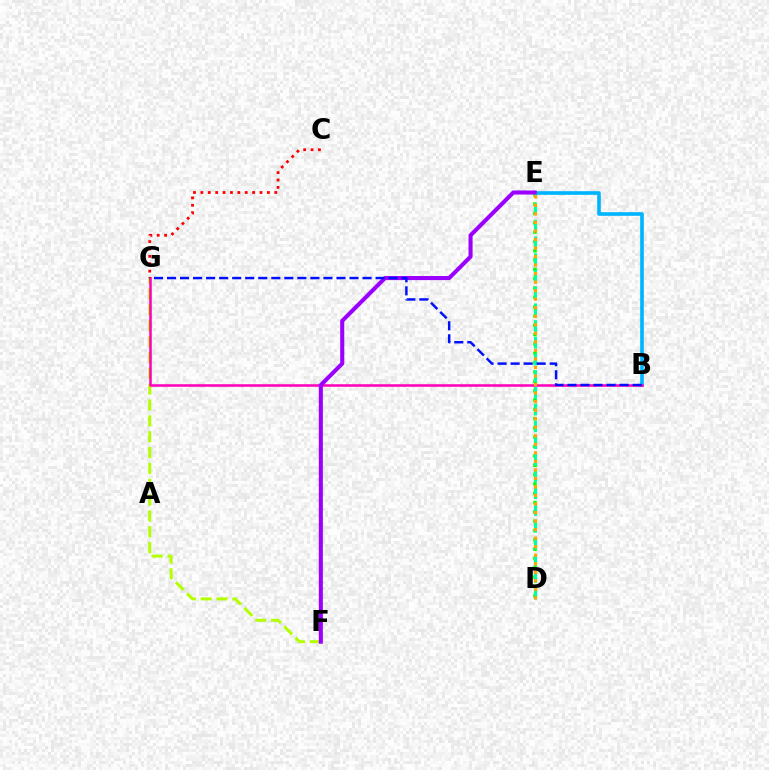{('F', 'G'): [{'color': '#b3ff00', 'line_style': 'dashed', 'thickness': 2.15}], ('B', 'E'): [{'color': '#00b5ff', 'line_style': 'solid', 'thickness': 2.62}], ('D', 'E'): [{'color': '#08ff00', 'line_style': 'dotted', 'thickness': 2.53}, {'color': '#00ff9d', 'line_style': 'dashed', 'thickness': 2.27}, {'color': '#ffa500', 'line_style': 'dotted', 'thickness': 2.32}], ('B', 'G'): [{'color': '#ff00bd', 'line_style': 'solid', 'thickness': 1.83}, {'color': '#0010ff', 'line_style': 'dashed', 'thickness': 1.77}], ('E', 'F'): [{'color': '#9b00ff', 'line_style': 'solid', 'thickness': 2.93}], ('C', 'G'): [{'color': '#ff0000', 'line_style': 'dotted', 'thickness': 2.01}]}